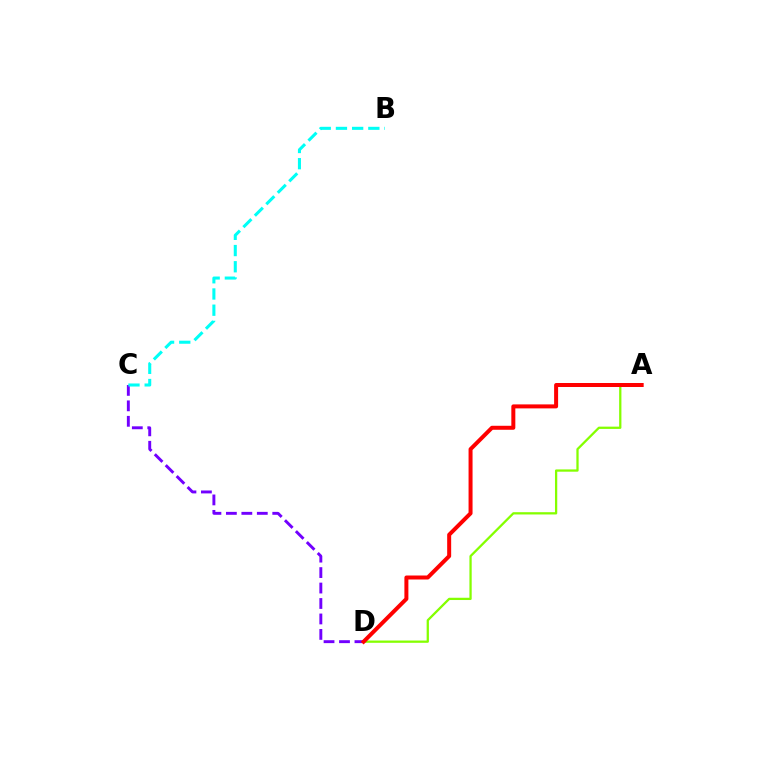{('C', 'D'): [{'color': '#7200ff', 'line_style': 'dashed', 'thickness': 2.1}], ('A', 'D'): [{'color': '#84ff00', 'line_style': 'solid', 'thickness': 1.64}, {'color': '#ff0000', 'line_style': 'solid', 'thickness': 2.87}], ('B', 'C'): [{'color': '#00fff6', 'line_style': 'dashed', 'thickness': 2.2}]}